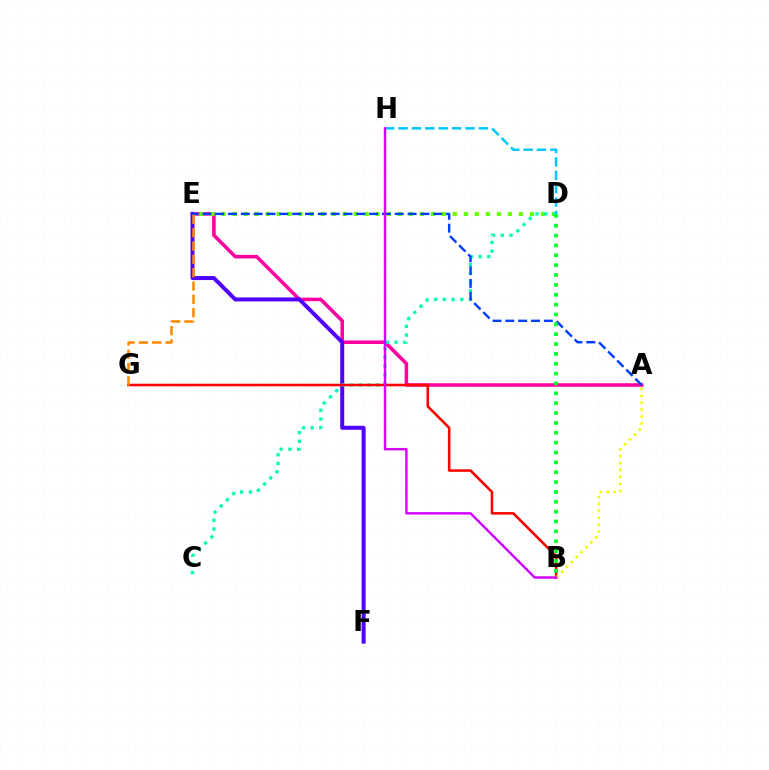{('A', 'E'): [{'color': '#ff00a0', 'line_style': 'solid', 'thickness': 2.56}, {'color': '#003fff', 'line_style': 'dashed', 'thickness': 1.74}], ('E', 'F'): [{'color': '#4f00ff', 'line_style': 'solid', 'thickness': 2.87}], ('D', 'E'): [{'color': '#66ff00', 'line_style': 'dotted', 'thickness': 2.99}], ('C', 'D'): [{'color': '#00ffaf', 'line_style': 'dotted', 'thickness': 2.37}], ('B', 'G'): [{'color': '#ff0000', 'line_style': 'solid', 'thickness': 1.84}], ('D', 'H'): [{'color': '#00c7ff', 'line_style': 'dashed', 'thickness': 1.82}], ('B', 'D'): [{'color': '#00ff27', 'line_style': 'dotted', 'thickness': 2.68}], ('E', 'G'): [{'color': '#ff8800', 'line_style': 'dashed', 'thickness': 1.81}], ('A', 'B'): [{'color': '#eeff00', 'line_style': 'dotted', 'thickness': 1.88}], ('B', 'H'): [{'color': '#d600ff', 'line_style': 'solid', 'thickness': 1.75}]}